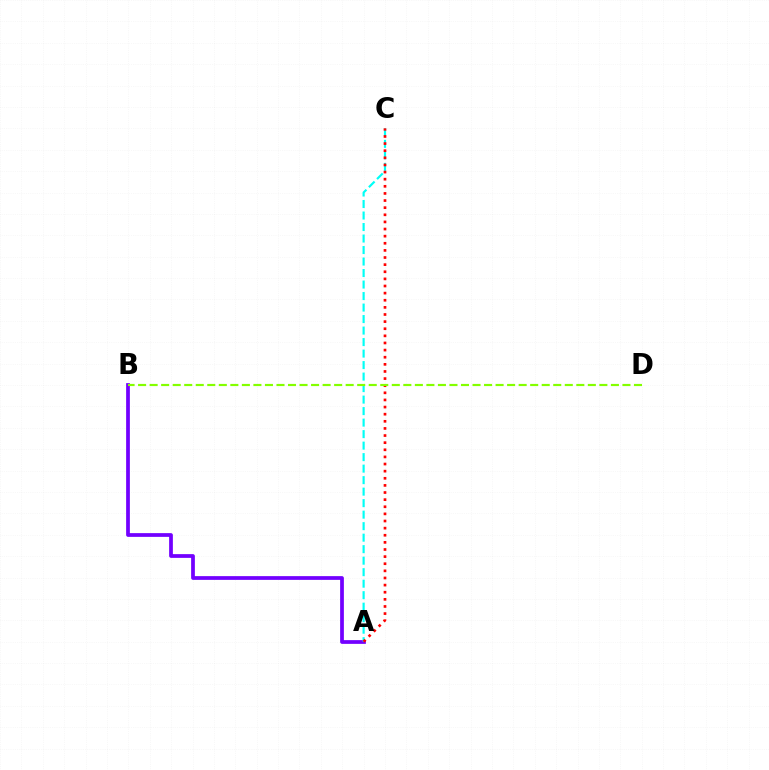{('A', 'B'): [{'color': '#7200ff', 'line_style': 'solid', 'thickness': 2.7}], ('A', 'C'): [{'color': '#00fff6', 'line_style': 'dashed', 'thickness': 1.56}, {'color': '#ff0000', 'line_style': 'dotted', 'thickness': 1.93}], ('B', 'D'): [{'color': '#84ff00', 'line_style': 'dashed', 'thickness': 1.57}]}